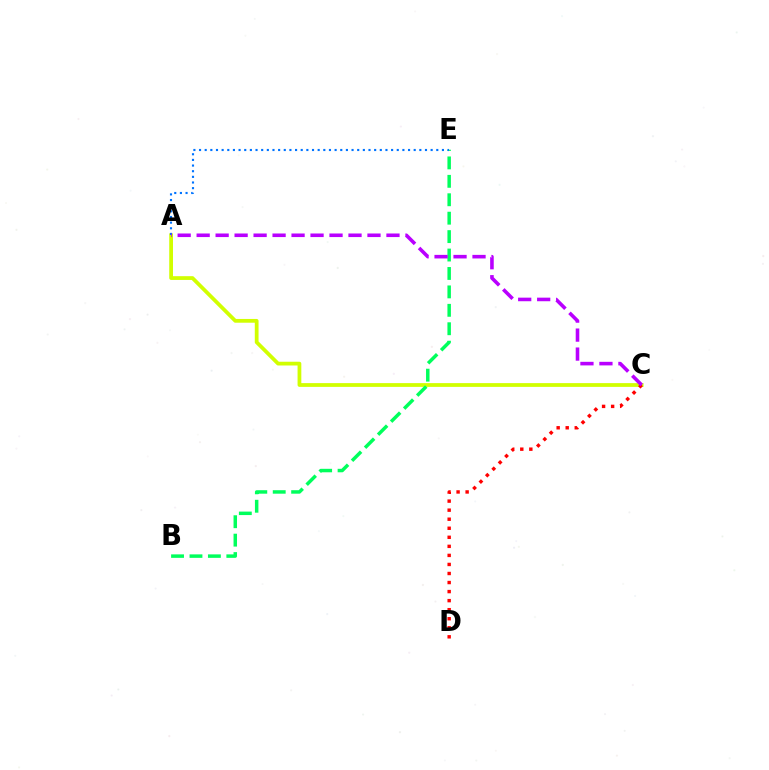{('A', 'C'): [{'color': '#d1ff00', 'line_style': 'solid', 'thickness': 2.71}, {'color': '#b900ff', 'line_style': 'dashed', 'thickness': 2.58}], ('C', 'D'): [{'color': '#ff0000', 'line_style': 'dotted', 'thickness': 2.46}], ('B', 'E'): [{'color': '#00ff5c', 'line_style': 'dashed', 'thickness': 2.5}], ('A', 'E'): [{'color': '#0074ff', 'line_style': 'dotted', 'thickness': 1.53}]}